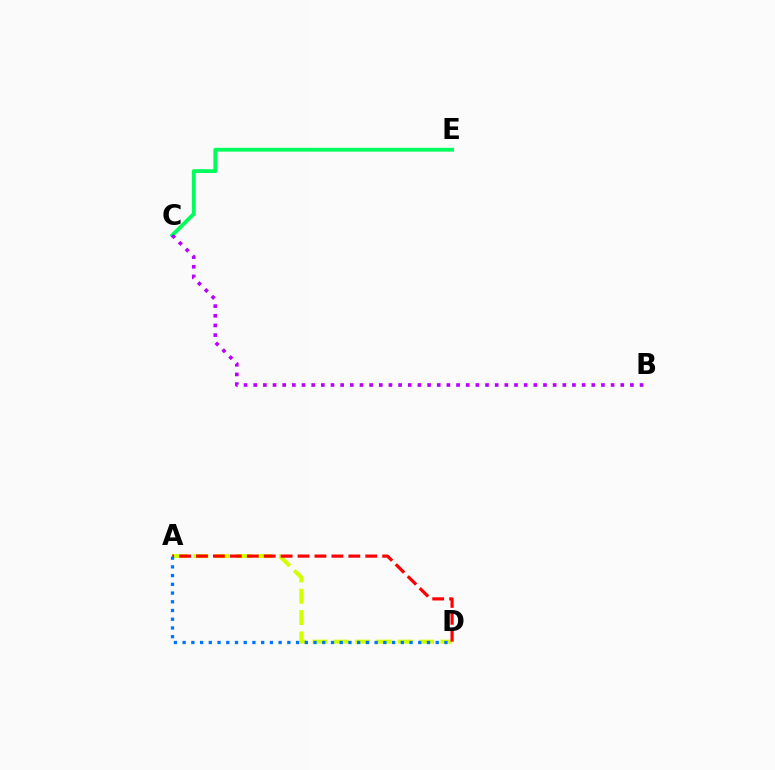{('C', 'E'): [{'color': '#00ff5c', 'line_style': 'solid', 'thickness': 2.75}], ('B', 'C'): [{'color': '#b900ff', 'line_style': 'dotted', 'thickness': 2.62}], ('A', 'D'): [{'color': '#d1ff00', 'line_style': 'dashed', 'thickness': 2.9}, {'color': '#ff0000', 'line_style': 'dashed', 'thickness': 2.3}, {'color': '#0074ff', 'line_style': 'dotted', 'thickness': 2.37}]}